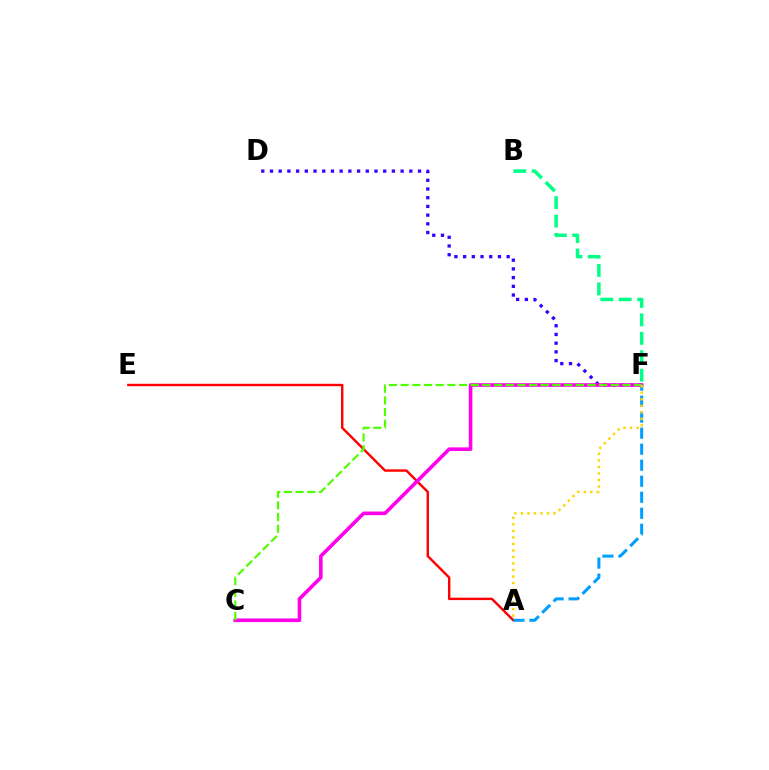{('D', 'F'): [{'color': '#3700ff', 'line_style': 'dotted', 'thickness': 2.37}], ('A', 'E'): [{'color': '#ff0000', 'line_style': 'solid', 'thickness': 1.73}], ('C', 'F'): [{'color': '#ff00ed', 'line_style': 'solid', 'thickness': 2.6}, {'color': '#4fff00', 'line_style': 'dashed', 'thickness': 1.59}], ('A', 'F'): [{'color': '#009eff', 'line_style': 'dashed', 'thickness': 2.18}, {'color': '#ffd500', 'line_style': 'dotted', 'thickness': 1.77}], ('B', 'F'): [{'color': '#00ff86', 'line_style': 'dashed', 'thickness': 2.5}]}